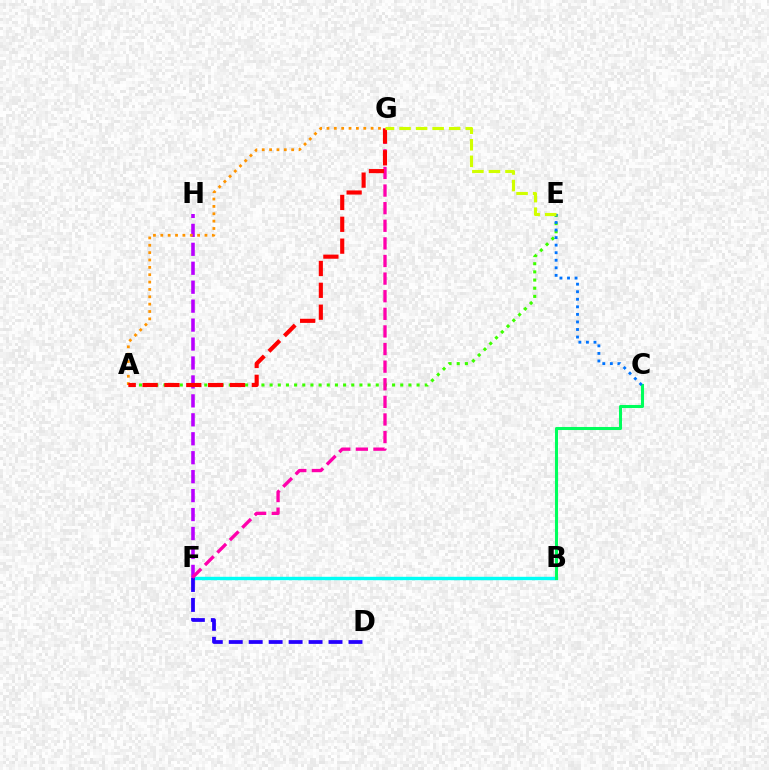{('B', 'F'): [{'color': '#00fff6', 'line_style': 'solid', 'thickness': 2.44}], ('B', 'C'): [{'color': '#00ff5c', 'line_style': 'solid', 'thickness': 2.2}], ('D', 'F'): [{'color': '#2500ff', 'line_style': 'dashed', 'thickness': 2.71}], ('F', 'H'): [{'color': '#b900ff', 'line_style': 'dashed', 'thickness': 2.57}], ('A', 'G'): [{'color': '#ff9400', 'line_style': 'dotted', 'thickness': 2.0}, {'color': '#ff0000', 'line_style': 'dashed', 'thickness': 2.97}], ('A', 'E'): [{'color': '#3dff00', 'line_style': 'dotted', 'thickness': 2.22}], ('C', 'E'): [{'color': '#0074ff', 'line_style': 'dotted', 'thickness': 2.05}], ('F', 'G'): [{'color': '#ff00ac', 'line_style': 'dashed', 'thickness': 2.39}], ('E', 'G'): [{'color': '#d1ff00', 'line_style': 'dashed', 'thickness': 2.25}]}